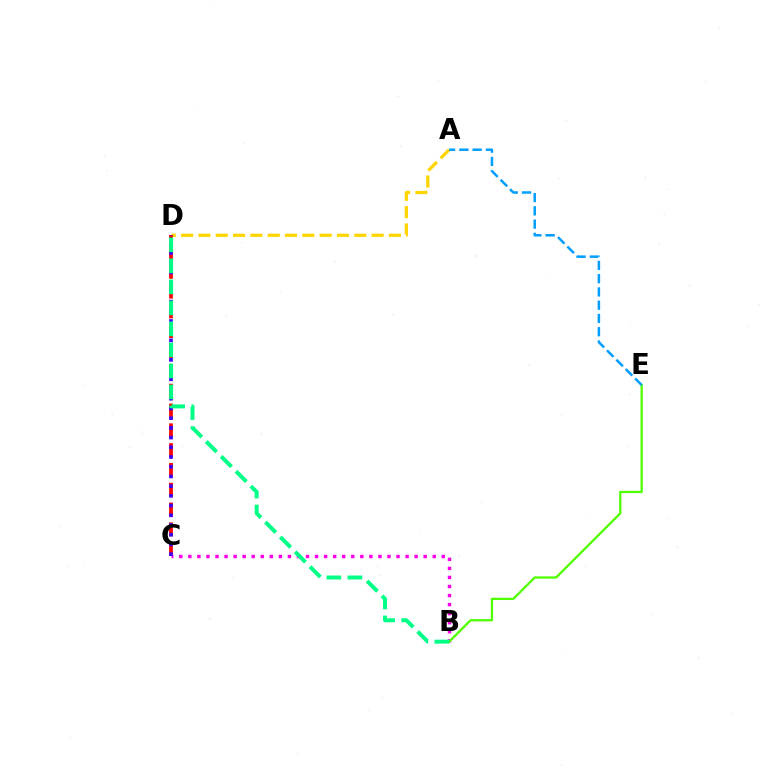{('B', 'C'): [{'color': '#ff00ed', 'line_style': 'dotted', 'thickness': 2.46}], ('A', 'D'): [{'color': '#ffd500', 'line_style': 'dashed', 'thickness': 2.35}], ('C', 'D'): [{'color': '#ff0000', 'line_style': 'dashed', 'thickness': 2.69}, {'color': '#3700ff', 'line_style': 'dotted', 'thickness': 2.64}], ('B', 'E'): [{'color': '#4fff00', 'line_style': 'solid', 'thickness': 1.64}], ('A', 'E'): [{'color': '#009eff', 'line_style': 'dashed', 'thickness': 1.8}], ('B', 'D'): [{'color': '#00ff86', 'line_style': 'dashed', 'thickness': 2.85}]}